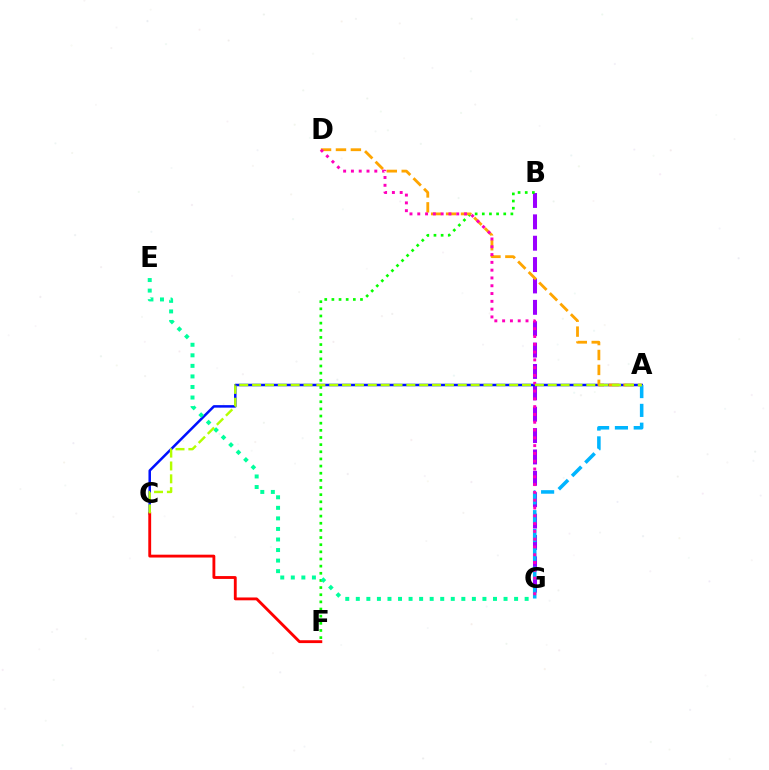{('B', 'G'): [{'color': '#9b00ff', 'line_style': 'dashed', 'thickness': 2.9}], ('A', 'C'): [{'color': '#0010ff', 'line_style': 'solid', 'thickness': 1.81}, {'color': '#b3ff00', 'line_style': 'dashed', 'thickness': 1.75}], ('C', 'F'): [{'color': '#ff0000', 'line_style': 'solid', 'thickness': 2.05}], ('B', 'F'): [{'color': '#08ff00', 'line_style': 'dotted', 'thickness': 1.94}], ('E', 'G'): [{'color': '#00ff9d', 'line_style': 'dotted', 'thickness': 2.87}], ('A', 'G'): [{'color': '#00b5ff', 'line_style': 'dashed', 'thickness': 2.56}], ('A', 'D'): [{'color': '#ffa500', 'line_style': 'dashed', 'thickness': 2.03}], ('D', 'G'): [{'color': '#ff00bd', 'line_style': 'dotted', 'thickness': 2.12}]}